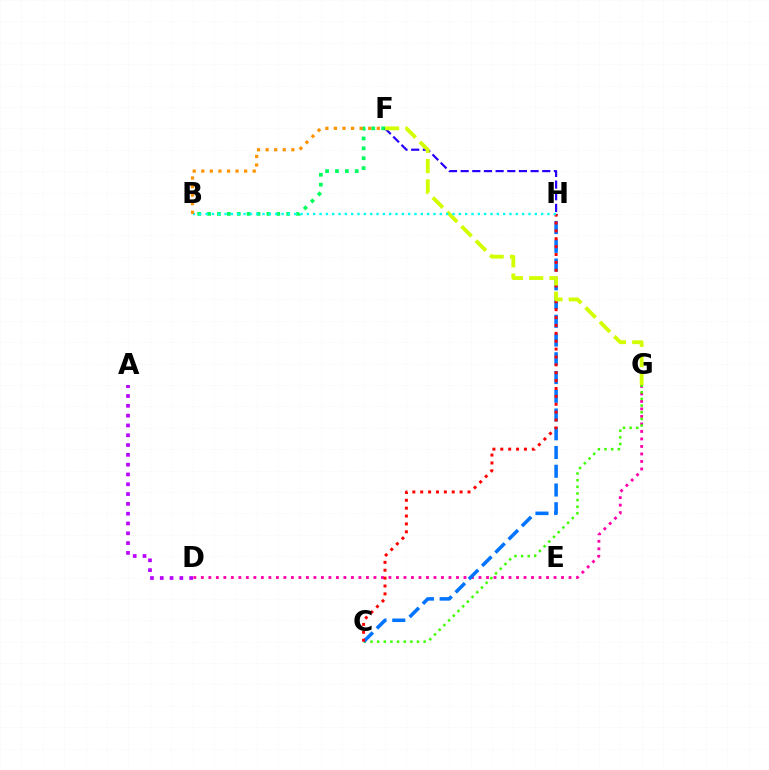{('D', 'G'): [{'color': '#ff00ac', 'line_style': 'dotted', 'thickness': 2.04}], ('C', 'G'): [{'color': '#3dff00', 'line_style': 'dotted', 'thickness': 1.81}], ('C', 'H'): [{'color': '#0074ff', 'line_style': 'dashed', 'thickness': 2.55}, {'color': '#ff0000', 'line_style': 'dotted', 'thickness': 2.14}], ('B', 'F'): [{'color': '#00ff5c', 'line_style': 'dotted', 'thickness': 2.69}, {'color': '#ff9400', 'line_style': 'dotted', 'thickness': 2.33}], ('A', 'D'): [{'color': '#b900ff', 'line_style': 'dotted', 'thickness': 2.66}], ('F', 'H'): [{'color': '#2500ff', 'line_style': 'dashed', 'thickness': 1.58}], ('F', 'G'): [{'color': '#d1ff00', 'line_style': 'dashed', 'thickness': 2.76}], ('B', 'H'): [{'color': '#00fff6', 'line_style': 'dotted', 'thickness': 1.72}]}